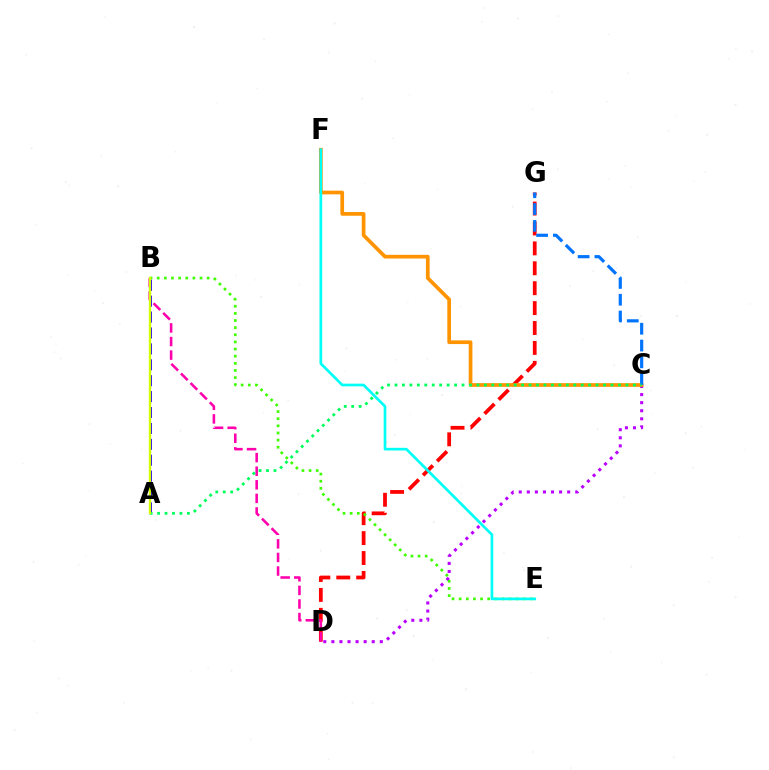{('C', 'D'): [{'color': '#b900ff', 'line_style': 'dotted', 'thickness': 2.19}], ('D', 'G'): [{'color': '#ff0000', 'line_style': 'dashed', 'thickness': 2.7}], ('A', 'B'): [{'color': '#2500ff', 'line_style': 'dashed', 'thickness': 2.16}, {'color': '#d1ff00', 'line_style': 'solid', 'thickness': 1.68}], ('B', 'E'): [{'color': '#3dff00', 'line_style': 'dotted', 'thickness': 1.94}], ('B', 'D'): [{'color': '#ff00ac', 'line_style': 'dashed', 'thickness': 1.85}], ('C', 'F'): [{'color': '#ff9400', 'line_style': 'solid', 'thickness': 2.66}], ('C', 'G'): [{'color': '#0074ff', 'line_style': 'dashed', 'thickness': 2.28}], ('A', 'C'): [{'color': '#00ff5c', 'line_style': 'dotted', 'thickness': 2.02}], ('E', 'F'): [{'color': '#00fff6', 'line_style': 'solid', 'thickness': 1.93}]}